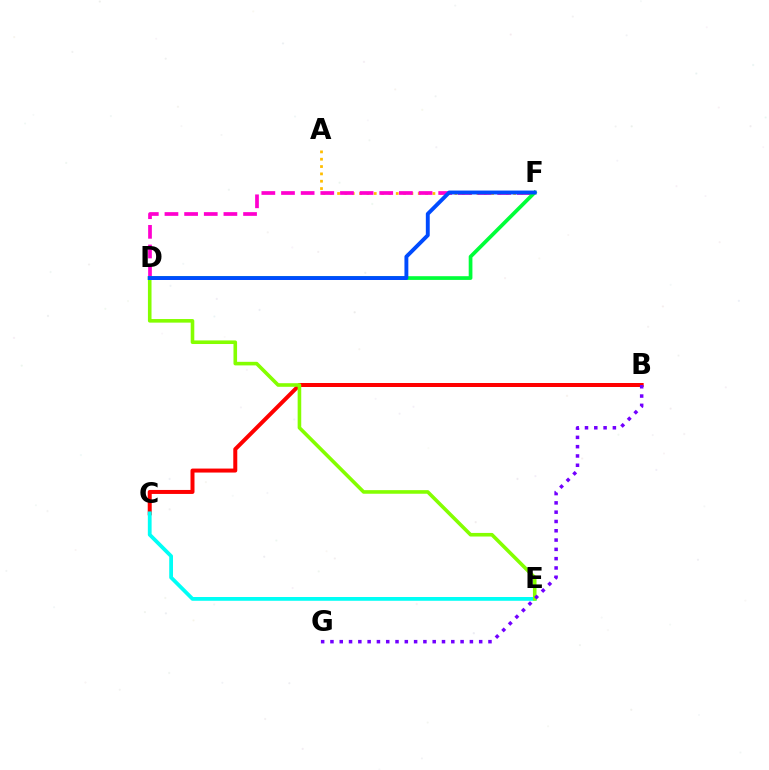{('B', 'C'): [{'color': '#ff0000', 'line_style': 'solid', 'thickness': 2.87}], ('C', 'E'): [{'color': '#00fff6', 'line_style': 'solid', 'thickness': 2.72}], ('A', 'F'): [{'color': '#ffbd00', 'line_style': 'dotted', 'thickness': 1.99}], ('D', 'F'): [{'color': '#ff00cf', 'line_style': 'dashed', 'thickness': 2.67}, {'color': '#00ff39', 'line_style': 'solid', 'thickness': 2.68}, {'color': '#004bff', 'line_style': 'solid', 'thickness': 2.8}], ('D', 'E'): [{'color': '#84ff00', 'line_style': 'solid', 'thickness': 2.59}], ('B', 'G'): [{'color': '#7200ff', 'line_style': 'dotted', 'thickness': 2.53}]}